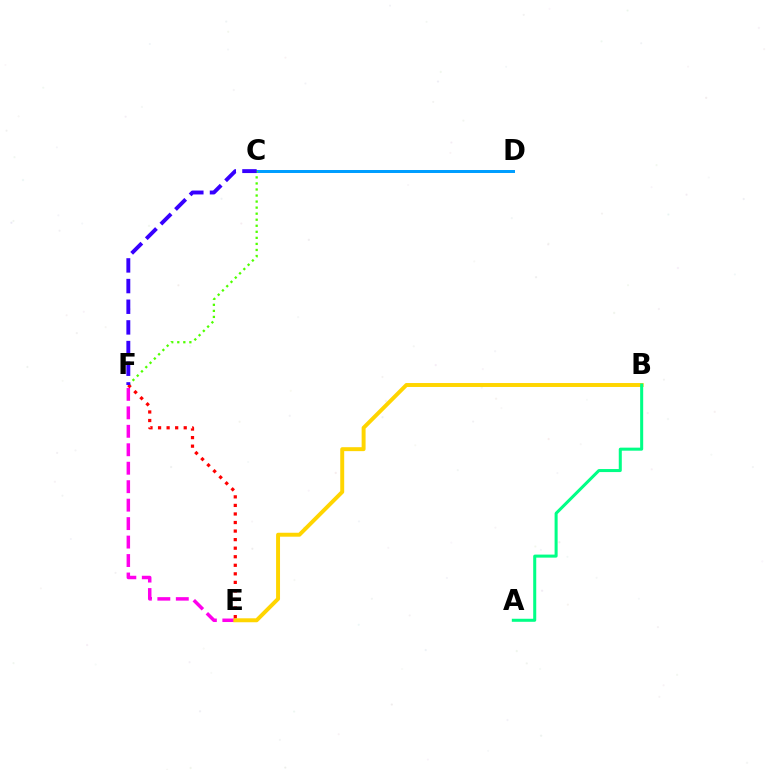{('C', 'D'): [{'color': '#009eff', 'line_style': 'solid', 'thickness': 2.15}], ('E', 'F'): [{'color': '#ff00ed', 'line_style': 'dashed', 'thickness': 2.51}, {'color': '#ff0000', 'line_style': 'dotted', 'thickness': 2.32}], ('B', 'E'): [{'color': '#ffd500', 'line_style': 'solid', 'thickness': 2.84}], ('A', 'B'): [{'color': '#00ff86', 'line_style': 'solid', 'thickness': 2.18}], ('C', 'F'): [{'color': '#4fff00', 'line_style': 'dotted', 'thickness': 1.64}, {'color': '#3700ff', 'line_style': 'dashed', 'thickness': 2.81}]}